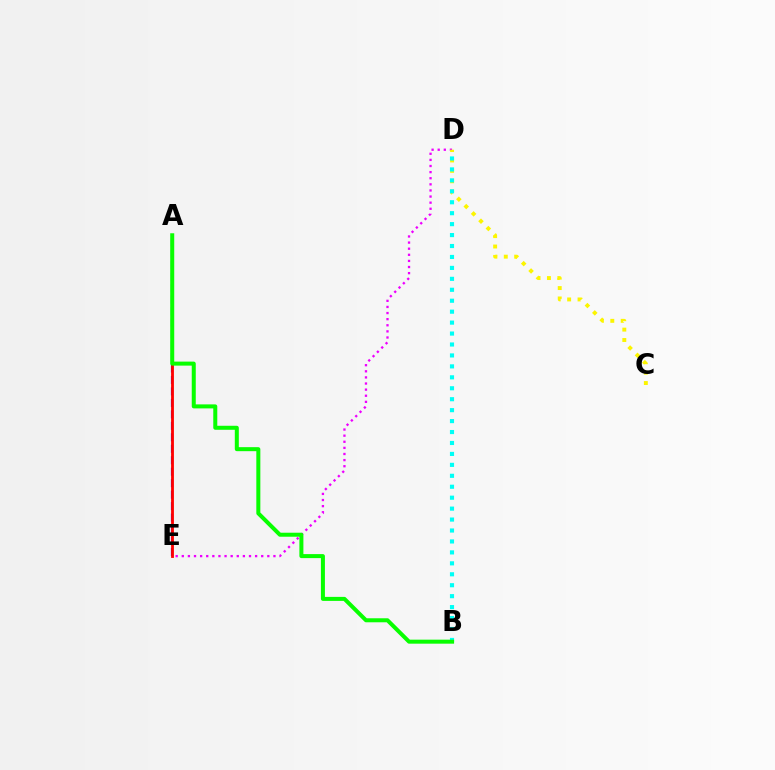{('D', 'E'): [{'color': '#ee00ff', 'line_style': 'dotted', 'thickness': 1.66}], ('C', 'D'): [{'color': '#fcf500', 'line_style': 'dotted', 'thickness': 2.82}], ('A', 'E'): [{'color': '#0010ff', 'line_style': 'dashed', 'thickness': 1.56}, {'color': '#ff0000', 'line_style': 'solid', 'thickness': 2.02}], ('B', 'D'): [{'color': '#00fff6', 'line_style': 'dotted', 'thickness': 2.97}], ('A', 'B'): [{'color': '#08ff00', 'line_style': 'solid', 'thickness': 2.89}]}